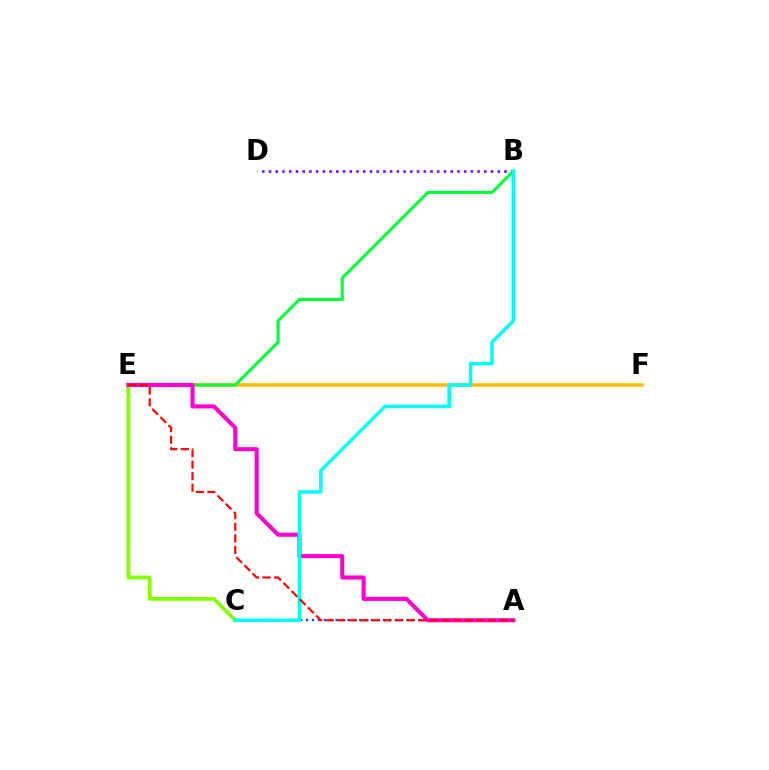{('B', 'D'): [{'color': '#7200ff', 'line_style': 'dotted', 'thickness': 1.83}], ('A', 'C'): [{'color': '#004bff', 'line_style': 'dotted', 'thickness': 1.61}], ('E', 'F'): [{'color': '#ffbd00', 'line_style': 'solid', 'thickness': 2.58}], ('B', 'E'): [{'color': '#00ff39', 'line_style': 'solid', 'thickness': 2.22}], ('C', 'E'): [{'color': '#84ff00', 'line_style': 'solid', 'thickness': 2.74}], ('A', 'E'): [{'color': '#ff00cf', 'line_style': 'solid', 'thickness': 2.94}, {'color': '#ff0000', 'line_style': 'dashed', 'thickness': 1.57}], ('B', 'C'): [{'color': '#00fff6', 'line_style': 'solid', 'thickness': 2.53}]}